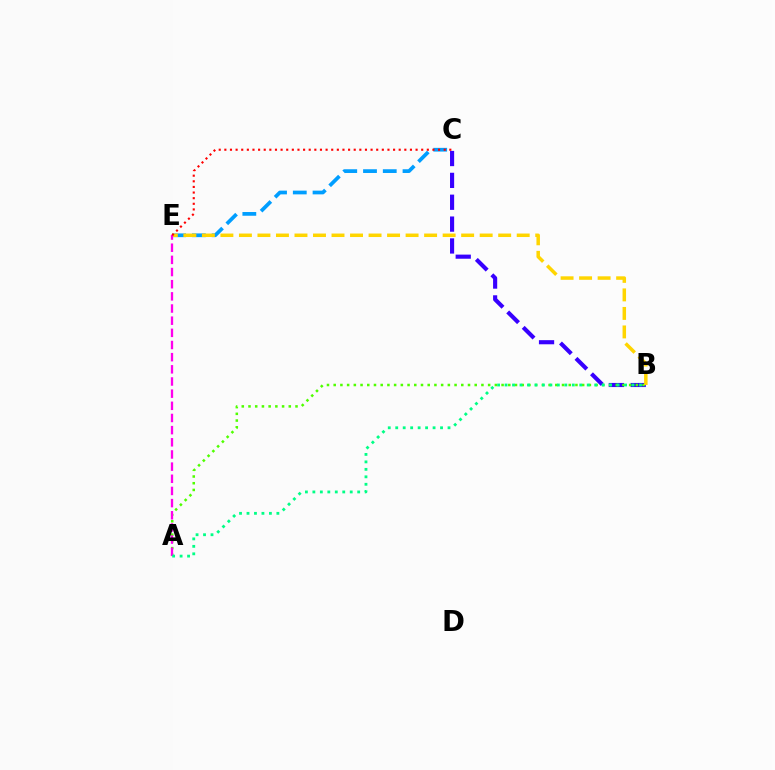{('C', 'E'): [{'color': '#009eff', 'line_style': 'dashed', 'thickness': 2.68}, {'color': '#ff0000', 'line_style': 'dotted', 'thickness': 1.53}], ('B', 'C'): [{'color': '#3700ff', 'line_style': 'dashed', 'thickness': 2.97}], ('A', 'B'): [{'color': '#4fff00', 'line_style': 'dotted', 'thickness': 1.82}, {'color': '#00ff86', 'line_style': 'dotted', 'thickness': 2.03}], ('B', 'E'): [{'color': '#ffd500', 'line_style': 'dashed', 'thickness': 2.52}], ('A', 'E'): [{'color': '#ff00ed', 'line_style': 'dashed', 'thickness': 1.65}]}